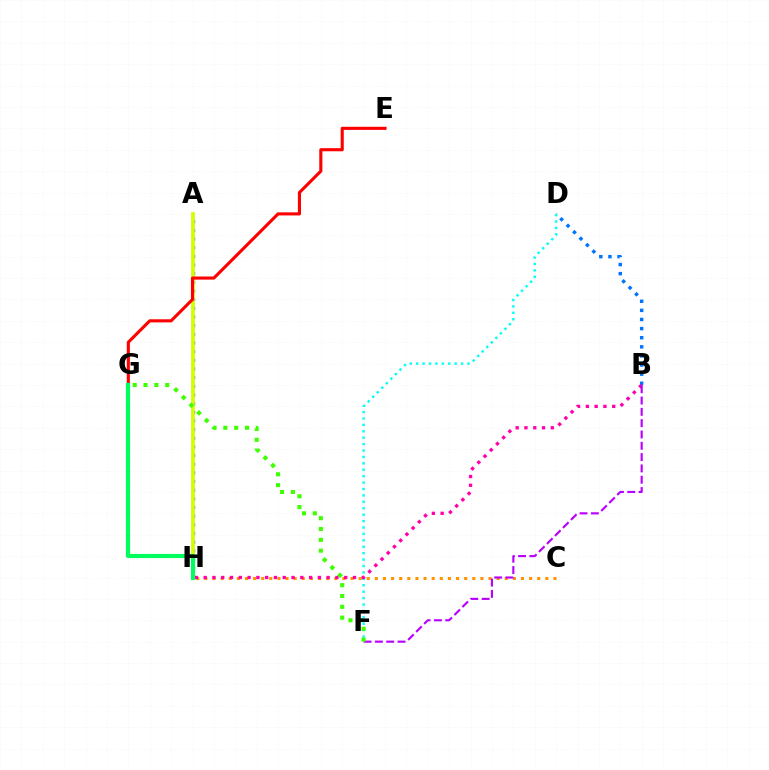{('B', 'D'): [{'color': '#0074ff', 'line_style': 'dotted', 'thickness': 2.48}], ('C', 'H'): [{'color': '#ff9400', 'line_style': 'dotted', 'thickness': 2.21}], ('A', 'H'): [{'color': '#2500ff', 'line_style': 'dotted', 'thickness': 2.35}, {'color': '#d1ff00', 'line_style': 'solid', 'thickness': 2.68}], ('D', 'F'): [{'color': '#00fff6', 'line_style': 'dotted', 'thickness': 1.74}], ('B', 'H'): [{'color': '#ff00ac', 'line_style': 'dotted', 'thickness': 2.39}], ('B', 'F'): [{'color': '#b900ff', 'line_style': 'dashed', 'thickness': 1.54}], ('E', 'G'): [{'color': '#ff0000', 'line_style': 'solid', 'thickness': 2.23}], ('F', 'G'): [{'color': '#3dff00', 'line_style': 'dotted', 'thickness': 2.94}], ('G', 'H'): [{'color': '#00ff5c', 'line_style': 'solid', 'thickness': 2.99}]}